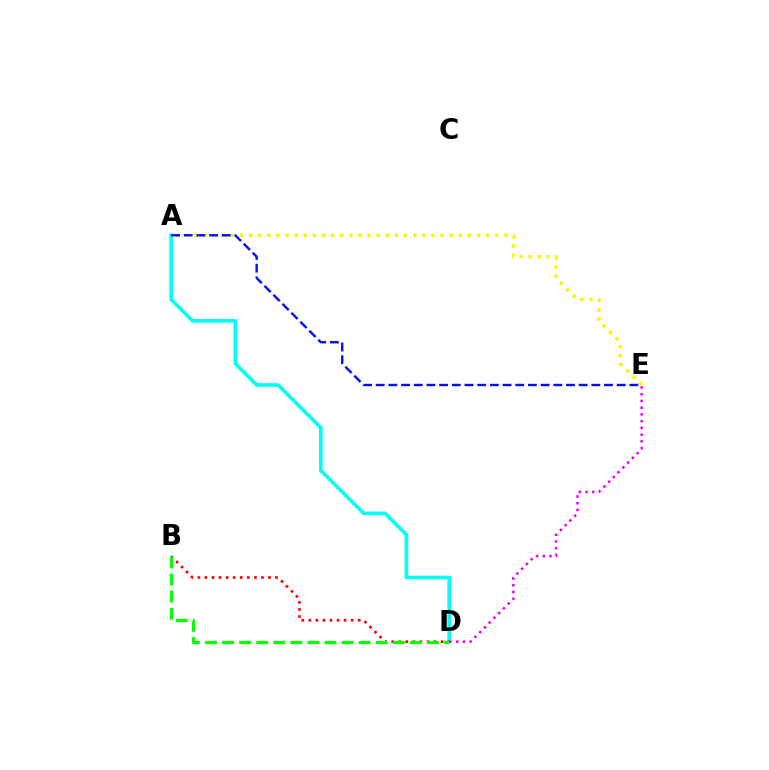{('A', 'D'): [{'color': '#00fff6', 'line_style': 'solid', 'thickness': 2.61}], ('B', 'D'): [{'color': '#ff0000', 'line_style': 'dotted', 'thickness': 1.92}, {'color': '#08ff00', 'line_style': 'dashed', 'thickness': 2.32}], ('D', 'E'): [{'color': '#ee00ff', 'line_style': 'dotted', 'thickness': 1.83}], ('A', 'E'): [{'color': '#fcf500', 'line_style': 'dotted', 'thickness': 2.48}, {'color': '#0010ff', 'line_style': 'dashed', 'thickness': 1.72}]}